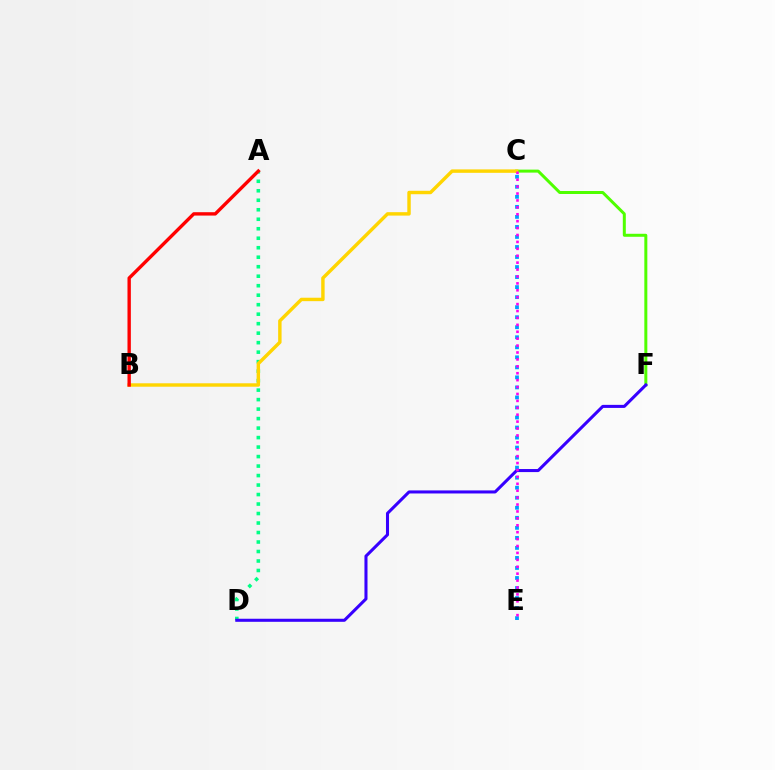{('C', 'F'): [{'color': '#4fff00', 'line_style': 'solid', 'thickness': 2.16}], ('A', 'D'): [{'color': '#00ff86', 'line_style': 'dotted', 'thickness': 2.58}], ('B', 'C'): [{'color': '#ffd500', 'line_style': 'solid', 'thickness': 2.47}], ('A', 'B'): [{'color': '#ff0000', 'line_style': 'solid', 'thickness': 2.43}], ('C', 'E'): [{'color': '#009eff', 'line_style': 'dotted', 'thickness': 2.73}, {'color': '#ff00ed', 'line_style': 'dotted', 'thickness': 1.88}], ('D', 'F'): [{'color': '#3700ff', 'line_style': 'solid', 'thickness': 2.2}]}